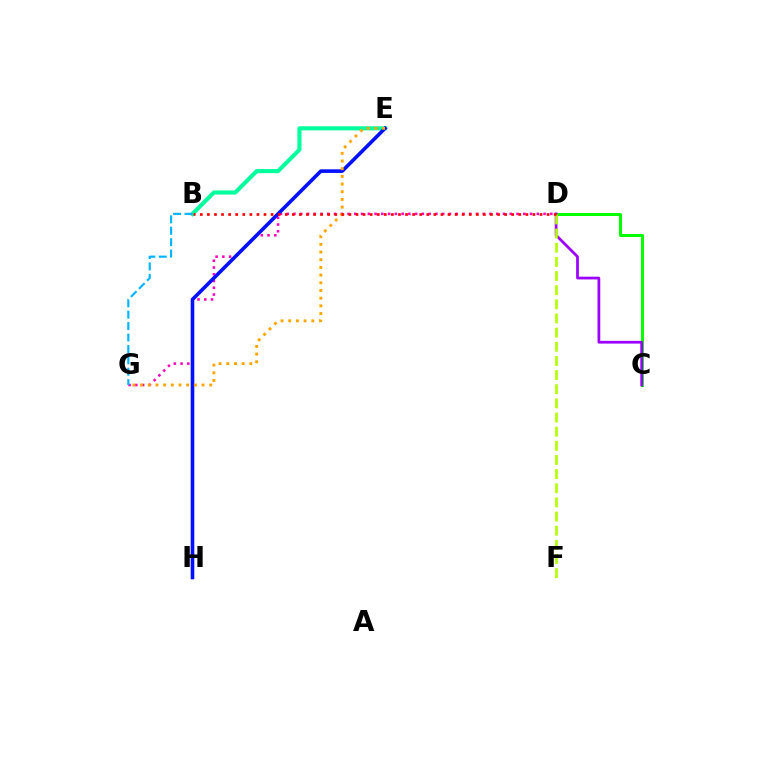{('D', 'G'): [{'color': '#ff00bd', 'line_style': 'dotted', 'thickness': 1.84}], ('C', 'D'): [{'color': '#08ff00', 'line_style': 'solid', 'thickness': 2.17}, {'color': '#9b00ff', 'line_style': 'solid', 'thickness': 1.97}], ('B', 'E'): [{'color': '#00ff9d', 'line_style': 'solid', 'thickness': 2.95}], ('E', 'H'): [{'color': '#0010ff', 'line_style': 'solid', 'thickness': 2.6}], ('E', 'G'): [{'color': '#ffa500', 'line_style': 'dotted', 'thickness': 2.09}], ('B', 'G'): [{'color': '#00b5ff', 'line_style': 'dashed', 'thickness': 1.55}], ('D', 'F'): [{'color': '#b3ff00', 'line_style': 'dashed', 'thickness': 1.92}], ('B', 'D'): [{'color': '#ff0000', 'line_style': 'dotted', 'thickness': 1.92}]}